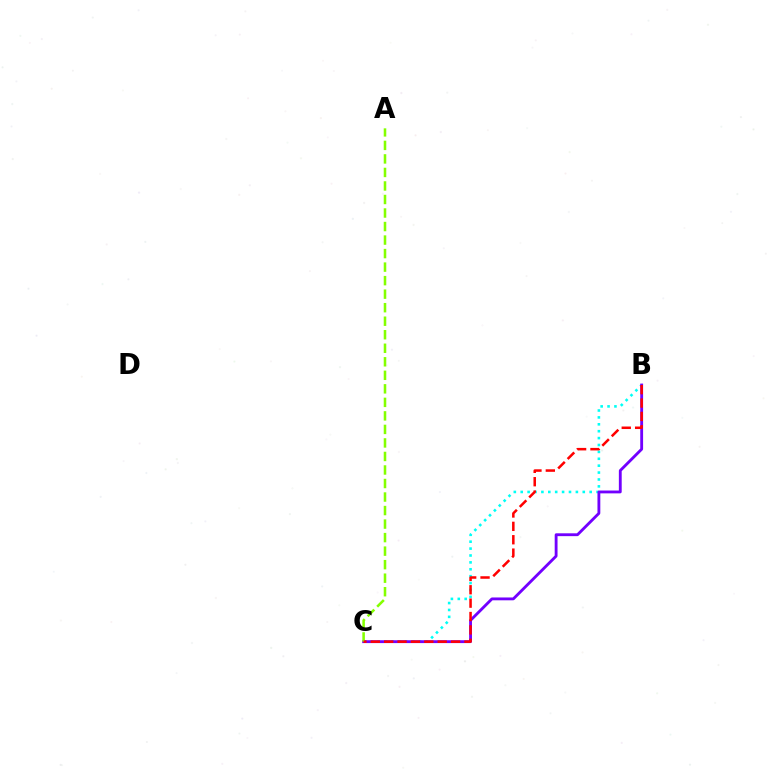{('B', 'C'): [{'color': '#00fff6', 'line_style': 'dotted', 'thickness': 1.87}, {'color': '#7200ff', 'line_style': 'solid', 'thickness': 2.05}, {'color': '#ff0000', 'line_style': 'dashed', 'thickness': 1.82}], ('A', 'C'): [{'color': '#84ff00', 'line_style': 'dashed', 'thickness': 1.84}]}